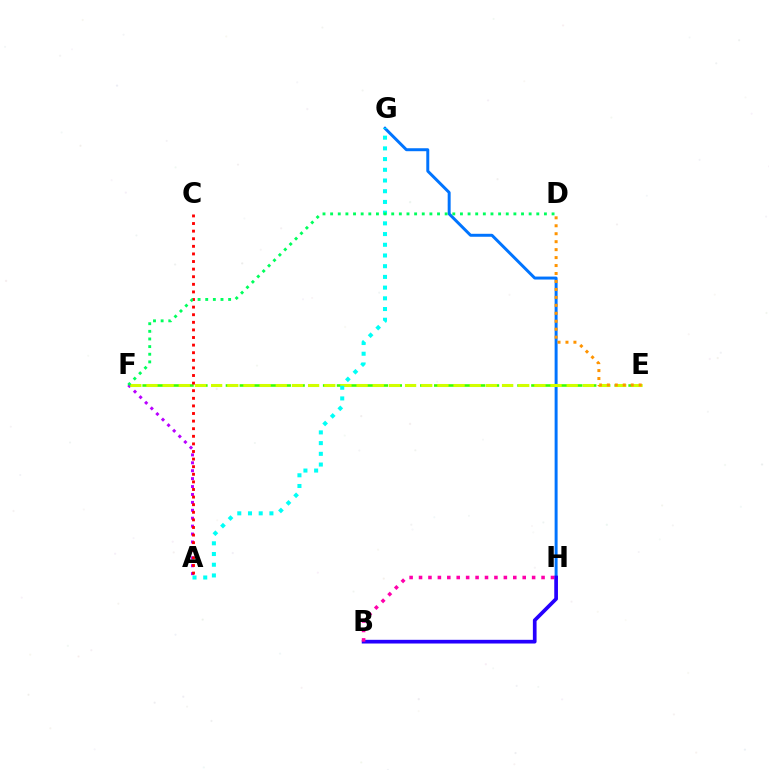{('E', 'F'): [{'color': '#3dff00', 'line_style': 'dashed', 'thickness': 1.89}, {'color': '#d1ff00', 'line_style': 'dashed', 'thickness': 2.2}], ('G', 'H'): [{'color': '#0074ff', 'line_style': 'solid', 'thickness': 2.13}], ('B', 'H'): [{'color': '#2500ff', 'line_style': 'solid', 'thickness': 2.66}, {'color': '#ff00ac', 'line_style': 'dotted', 'thickness': 2.56}], ('A', 'F'): [{'color': '#b900ff', 'line_style': 'dotted', 'thickness': 2.15}], ('D', 'E'): [{'color': '#ff9400', 'line_style': 'dotted', 'thickness': 2.16}], ('A', 'G'): [{'color': '#00fff6', 'line_style': 'dotted', 'thickness': 2.91}], ('A', 'C'): [{'color': '#ff0000', 'line_style': 'dotted', 'thickness': 2.06}], ('D', 'F'): [{'color': '#00ff5c', 'line_style': 'dotted', 'thickness': 2.07}]}